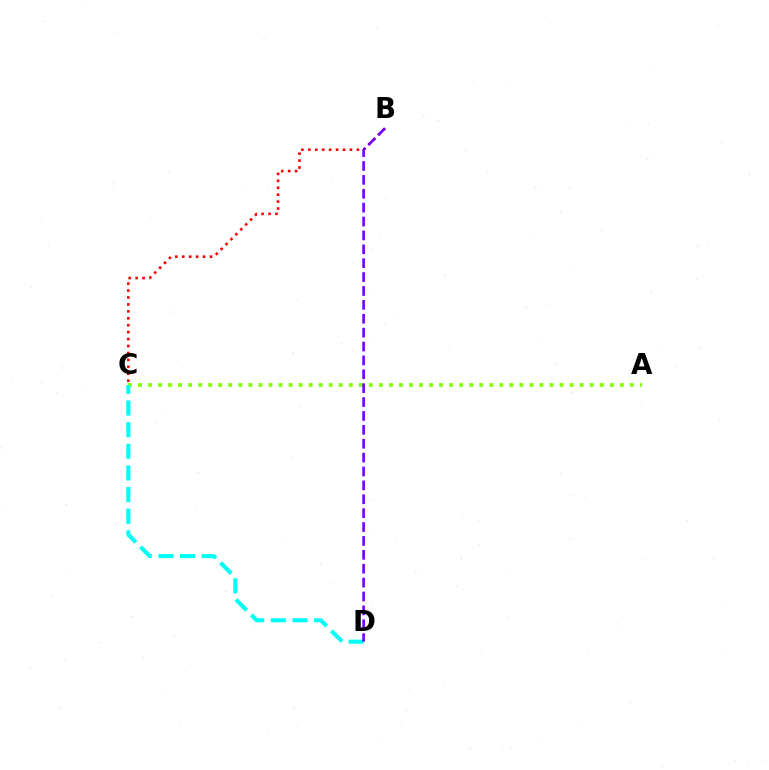{('A', 'C'): [{'color': '#84ff00', 'line_style': 'dotted', 'thickness': 2.73}], ('B', 'C'): [{'color': '#ff0000', 'line_style': 'dotted', 'thickness': 1.88}], ('C', 'D'): [{'color': '#00fff6', 'line_style': 'dashed', 'thickness': 2.94}], ('B', 'D'): [{'color': '#7200ff', 'line_style': 'dashed', 'thickness': 1.89}]}